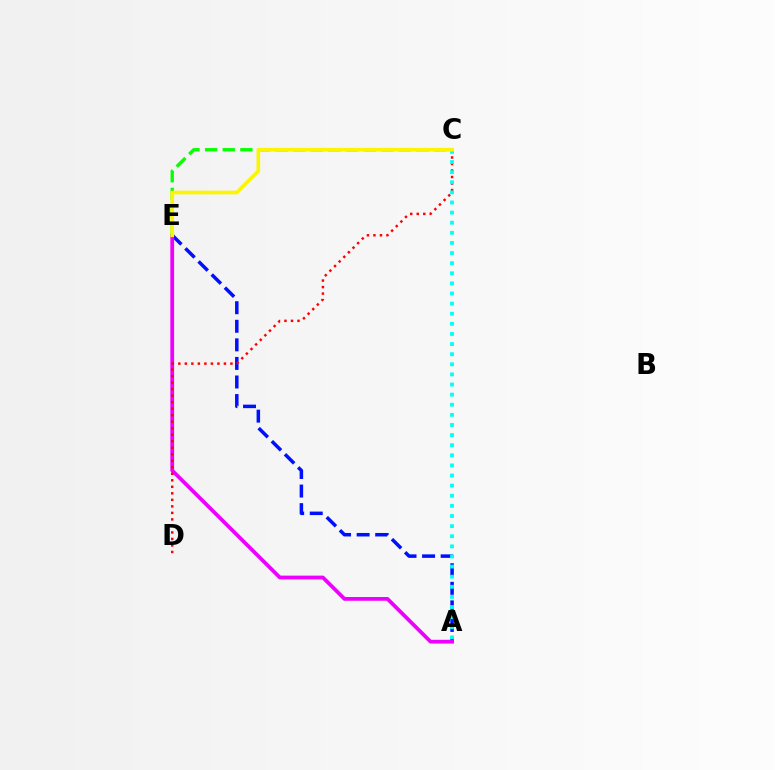{('A', 'E'): [{'color': '#0010ff', 'line_style': 'dashed', 'thickness': 2.52}, {'color': '#ee00ff', 'line_style': 'solid', 'thickness': 2.71}], ('C', 'D'): [{'color': '#ff0000', 'line_style': 'dotted', 'thickness': 1.77}], ('C', 'E'): [{'color': '#08ff00', 'line_style': 'dashed', 'thickness': 2.39}, {'color': '#fcf500', 'line_style': 'solid', 'thickness': 2.64}], ('A', 'C'): [{'color': '#00fff6', 'line_style': 'dotted', 'thickness': 2.75}]}